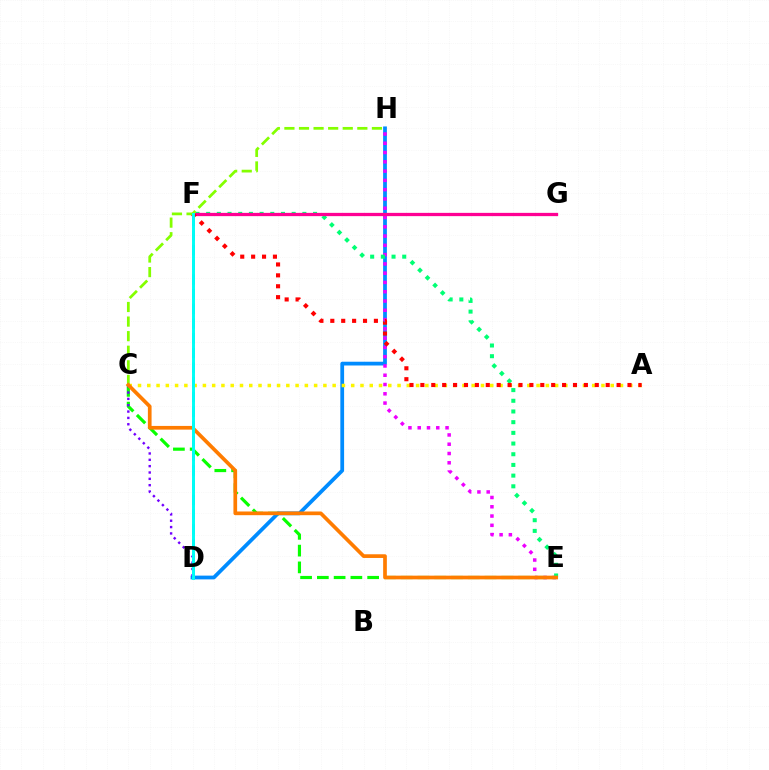{('D', 'H'): [{'color': '#008cff', 'line_style': 'solid', 'thickness': 2.71}], ('C', 'E'): [{'color': '#08ff00', 'line_style': 'dashed', 'thickness': 2.28}, {'color': '#ff7c00', 'line_style': 'solid', 'thickness': 2.66}], ('C', 'D'): [{'color': '#7200ff', 'line_style': 'dotted', 'thickness': 1.72}], ('E', 'H'): [{'color': '#ee00ff', 'line_style': 'dotted', 'thickness': 2.52}], ('D', 'F'): [{'color': '#0010ff', 'line_style': 'dashed', 'thickness': 2.0}, {'color': '#00fff6', 'line_style': 'solid', 'thickness': 2.13}], ('E', 'F'): [{'color': '#00ff74', 'line_style': 'dotted', 'thickness': 2.9}], ('F', 'G'): [{'color': '#ff0094', 'line_style': 'solid', 'thickness': 2.35}], ('A', 'C'): [{'color': '#fcf500', 'line_style': 'dotted', 'thickness': 2.52}], ('A', 'F'): [{'color': '#ff0000', 'line_style': 'dotted', 'thickness': 2.96}], ('C', 'H'): [{'color': '#84ff00', 'line_style': 'dashed', 'thickness': 1.98}]}